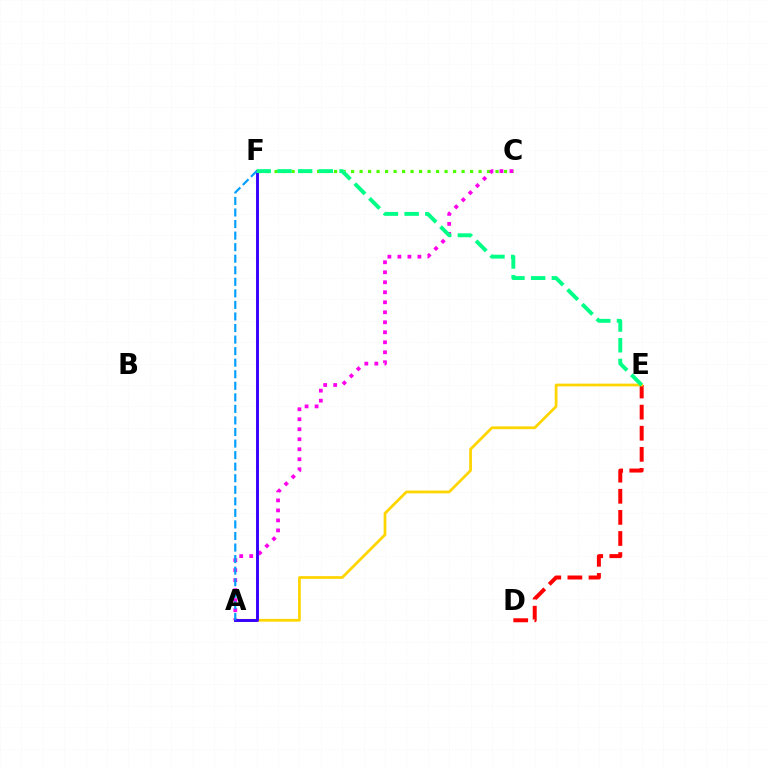{('C', 'F'): [{'color': '#4fff00', 'line_style': 'dotted', 'thickness': 2.31}], ('A', 'C'): [{'color': '#ff00ed', 'line_style': 'dotted', 'thickness': 2.72}], ('D', 'E'): [{'color': '#ff0000', 'line_style': 'dashed', 'thickness': 2.87}], ('A', 'E'): [{'color': '#ffd500', 'line_style': 'solid', 'thickness': 1.98}], ('A', 'F'): [{'color': '#3700ff', 'line_style': 'solid', 'thickness': 2.1}, {'color': '#009eff', 'line_style': 'dashed', 'thickness': 1.57}], ('E', 'F'): [{'color': '#00ff86', 'line_style': 'dashed', 'thickness': 2.81}]}